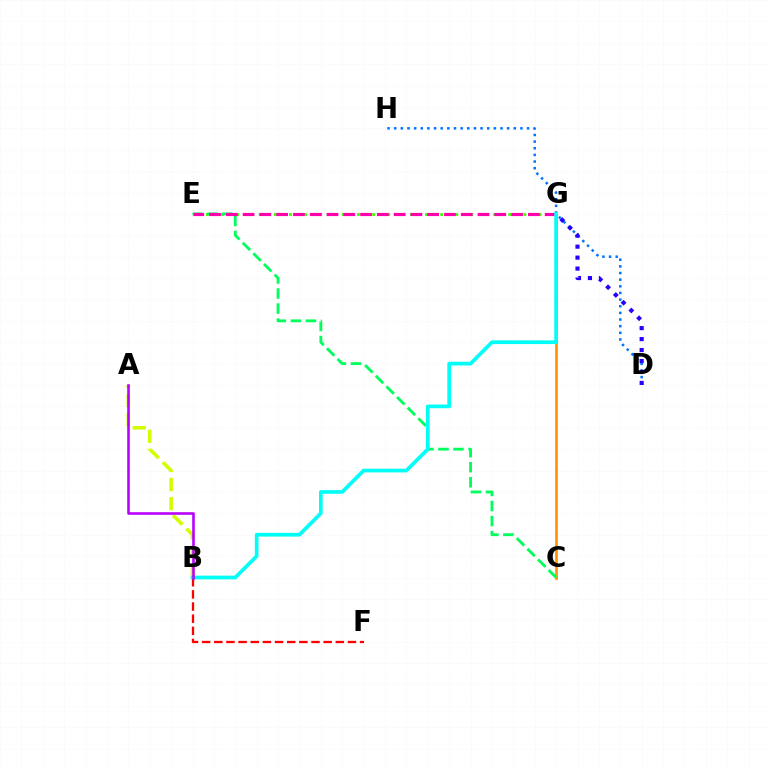{('C', 'G'): [{'color': '#ff9400', 'line_style': 'solid', 'thickness': 1.95}], ('E', 'G'): [{'color': '#3dff00', 'line_style': 'dotted', 'thickness': 2.05}, {'color': '#ff00ac', 'line_style': 'dashed', 'thickness': 2.28}], ('C', 'E'): [{'color': '#00ff5c', 'line_style': 'dashed', 'thickness': 2.04}], ('A', 'B'): [{'color': '#d1ff00', 'line_style': 'dashed', 'thickness': 2.59}, {'color': '#b900ff', 'line_style': 'solid', 'thickness': 1.87}], ('D', 'H'): [{'color': '#0074ff', 'line_style': 'dotted', 'thickness': 1.81}], ('D', 'G'): [{'color': '#2500ff', 'line_style': 'dotted', 'thickness': 2.98}], ('B', 'F'): [{'color': '#ff0000', 'line_style': 'dashed', 'thickness': 1.65}], ('B', 'G'): [{'color': '#00fff6', 'line_style': 'solid', 'thickness': 2.67}]}